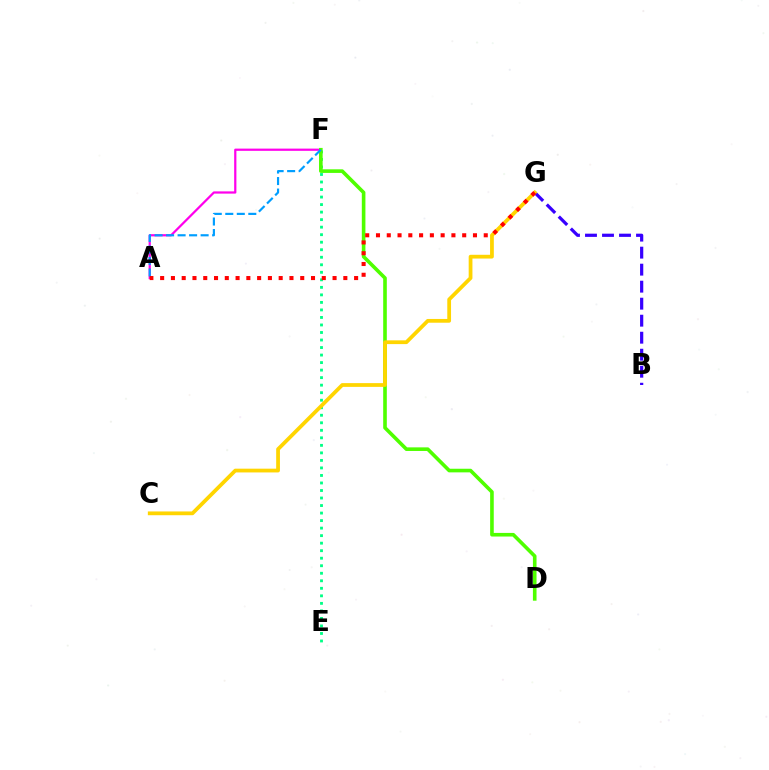{('E', 'F'): [{'color': '#00ff86', 'line_style': 'dotted', 'thickness': 2.04}], ('A', 'F'): [{'color': '#ff00ed', 'line_style': 'solid', 'thickness': 1.61}, {'color': '#009eff', 'line_style': 'dashed', 'thickness': 1.56}], ('D', 'F'): [{'color': '#4fff00', 'line_style': 'solid', 'thickness': 2.6}], ('B', 'G'): [{'color': '#3700ff', 'line_style': 'dashed', 'thickness': 2.31}], ('C', 'G'): [{'color': '#ffd500', 'line_style': 'solid', 'thickness': 2.71}], ('A', 'G'): [{'color': '#ff0000', 'line_style': 'dotted', 'thickness': 2.93}]}